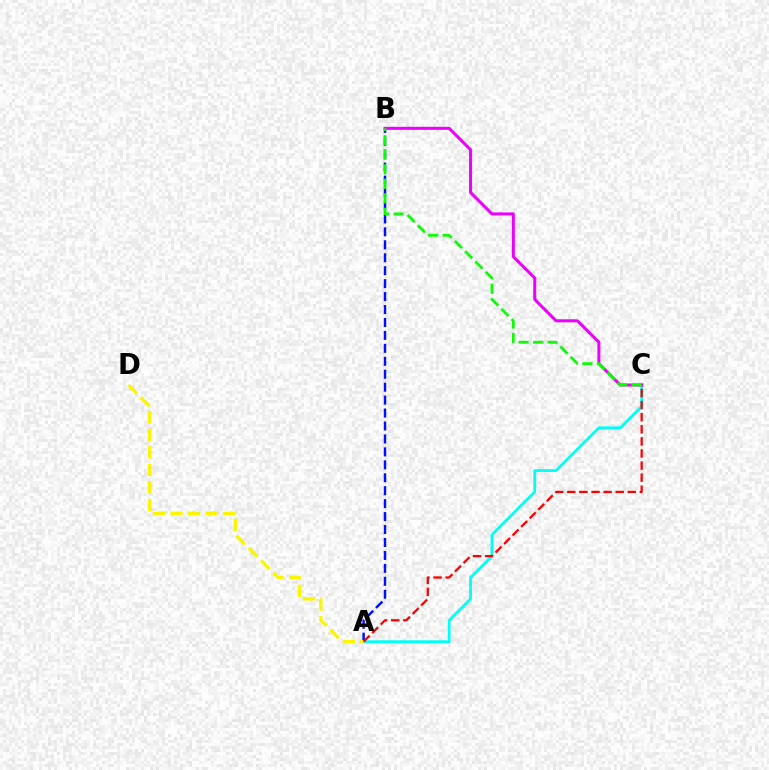{('A', 'B'): [{'color': '#0010ff', 'line_style': 'dashed', 'thickness': 1.76}], ('A', 'C'): [{'color': '#00fff6', 'line_style': 'solid', 'thickness': 2.0}, {'color': '#ff0000', 'line_style': 'dashed', 'thickness': 1.64}], ('A', 'D'): [{'color': '#fcf500', 'line_style': 'dashed', 'thickness': 2.38}], ('B', 'C'): [{'color': '#ee00ff', 'line_style': 'solid', 'thickness': 2.18}, {'color': '#08ff00', 'line_style': 'dashed', 'thickness': 1.97}]}